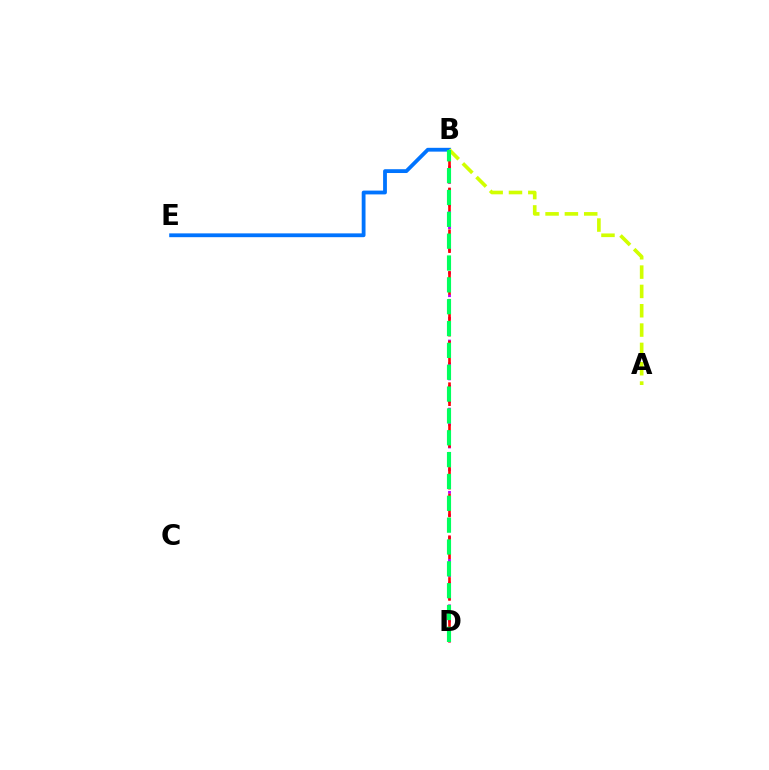{('B', 'E'): [{'color': '#0074ff', 'line_style': 'solid', 'thickness': 2.74}], ('B', 'D'): [{'color': '#b900ff', 'line_style': 'dotted', 'thickness': 2.06}, {'color': '#ff0000', 'line_style': 'dashed', 'thickness': 1.89}, {'color': '#00ff5c', 'line_style': 'dashed', 'thickness': 2.97}], ('A', 'B'): [{'color': '#d1ff00', 'line_style': 'dashed', 'thickness': 2.63}]}